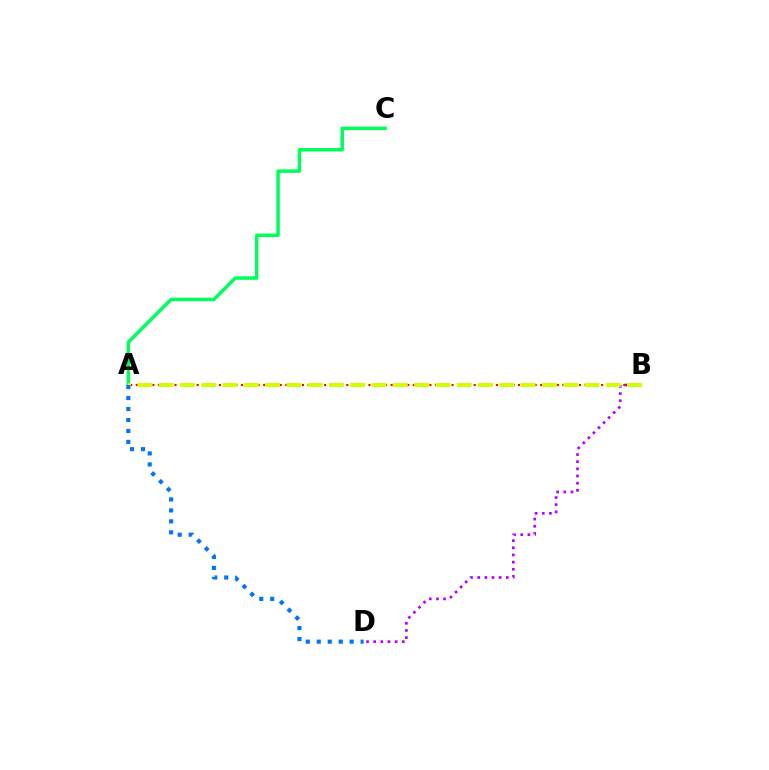{('A', 'B'): [{'color': '#ff0000', 'line_style': 'dotted', 'thickness': 1.51}, {'color': '#d1ff00', 'line_style': 'dashed', 'thickness': 2.89}], ('A', 'C'): [{'color': '#00ff5c', 'line_style': 'solid', 'thickness': 2.51}], ('B', 'D'): [{'color': '#b900ff', 'line_style': 'dotted', 'thickness': 1.94}], ('A', 'D'): [{'color': '#0074ff', 'line_style': 'dotted', 'thickness': 2.98}]}